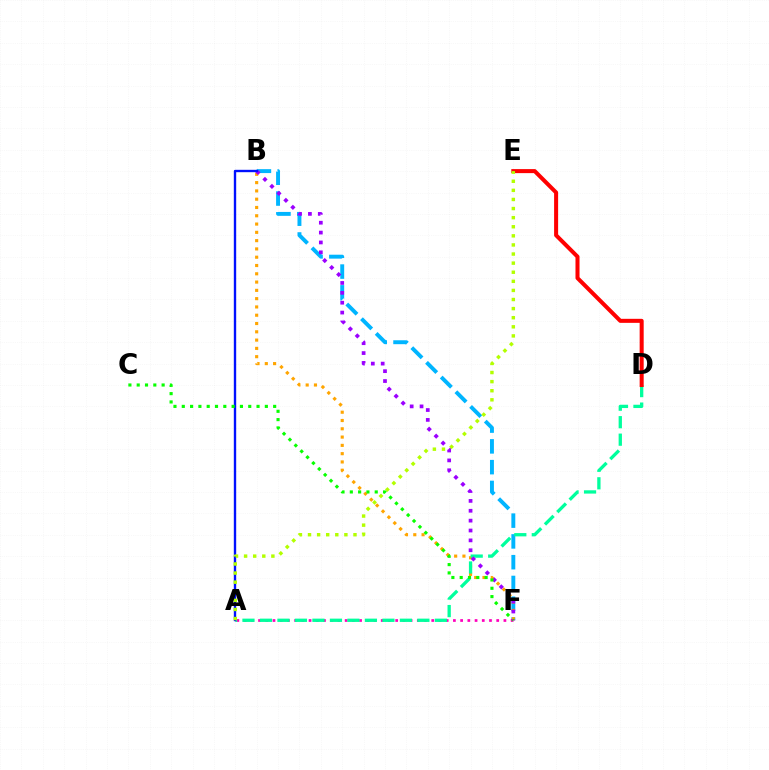{('B', 'F'): [{'color': '#00b5ff', 'line_style': 'dashed', 'thickness': 2.82}, {'color': '#ffa500', 'line_style': 'dotted', 'thickness': 2.25}, {'color': '#9b00ff', 'line_style': 'dotted', 'thickness': 2.68}], ('A', 'F'): [{'color': '#ff00bd', 'line_style': 'dotted', 'thickness': 1.96}], ('A', 'D'): [{'color': '#00ff9d', 'line_style': 'dashed', 'thickness': 2.38}], ('A', 'B'): [{'color': '#0010ff', 'line_style': 'solid', 'thickness': 1.71}], ('C', 'F'): [{'color': '#08ff00', 'line_style': 'dotted', 'thickness': 2.26}], ('D', 'E'): [{'color': '#ff0000', 'line_style': 'solid', 'thickness': 2.9}], ('A', 'E'): [{'color': '#b3ff00', 'line_style': 'dotted', 'thickness': 2.47}]}